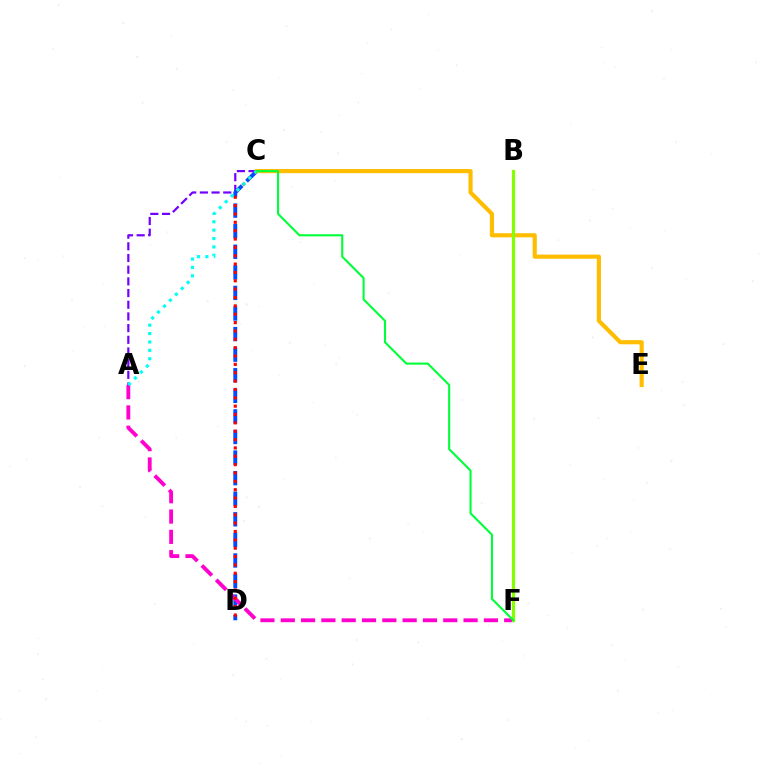{('A', 'C'): [{'color': '#7200ff', 'line_style': 'dashed', 'thickness': 1.59}, {'color': '#00fff6', 'line_style': 'dotted', 'thickness': 2.28}], ('C', 'D'): [{'color': '#004bff', 'line_style': 'dashed', 'thickness': 2.8}, {'color': '#ff0000', 'line_style': 'dotted', 'thickness': 2.27}], ('A', 'F'): [{'color': '#ff00cf', 'line_style': 'dashed', 'thickness': 2.76}], ('C', 'E'): [{'color': '#ffbd00', 'line_style': 'solid', 'thickness': 2.98}], ('B', 'F'): [{'color': '#84ff00', 'line_style': 'solid', 'thickness': 2.3}], ('C', 'F'): [{'color': '#00ff39', 'line_style': 'solid', 'thickness': 1.51}]}